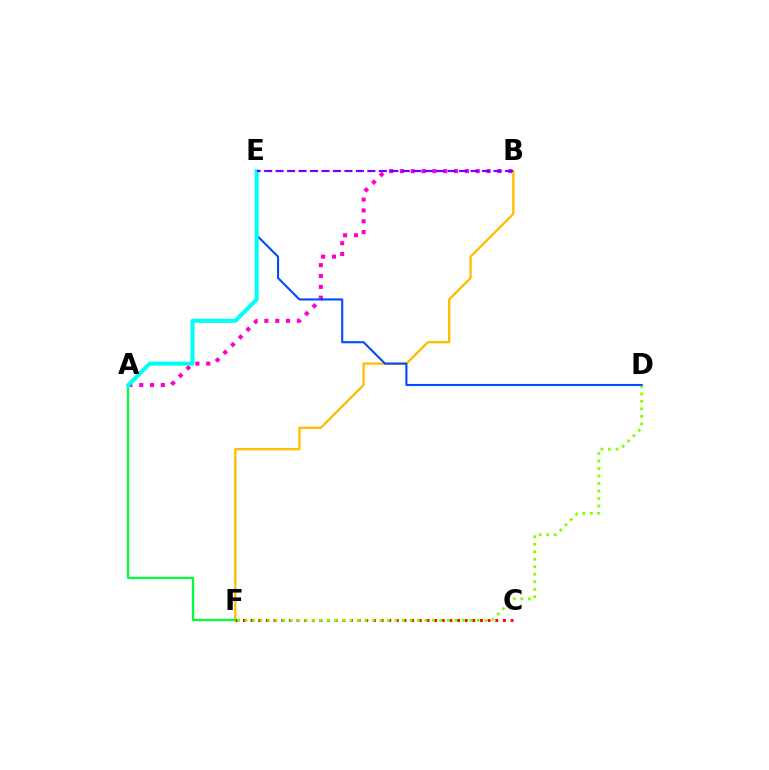{('A', 'B'): [{'color': '#ff00cf', 'line_style': 'dotted', 'thickness': 2.95}], ('B', 'F'): [{'color': '#ffbd00', 'line_style': 'solid', 'thickness': 1.66}], ('C', 'F'): [{'color': '#ff0000', 'line_style': 'dotted', 'thickness': 2.08}], ('D', 'F'): [{'color': '#84ff00', 'line_style': 'dotted', 'thickness': 2.04}], ('D', 'E'): [{'color': '#004bff', 'line_style': 'solid', 'thickness': 1.5}], ('A', 'F'): [{'color': '#00ff39', 'line_style': 'solid', 'thickness': 1.63}], ('A', 'E'): [{'color': '#00fff6', 'line_style': 'solid', 'thickness': 2.92}], ('B', 'E'): [{'color': '#7200ff', 'line_style': 'dashed', 'thickness': 1.56}]}